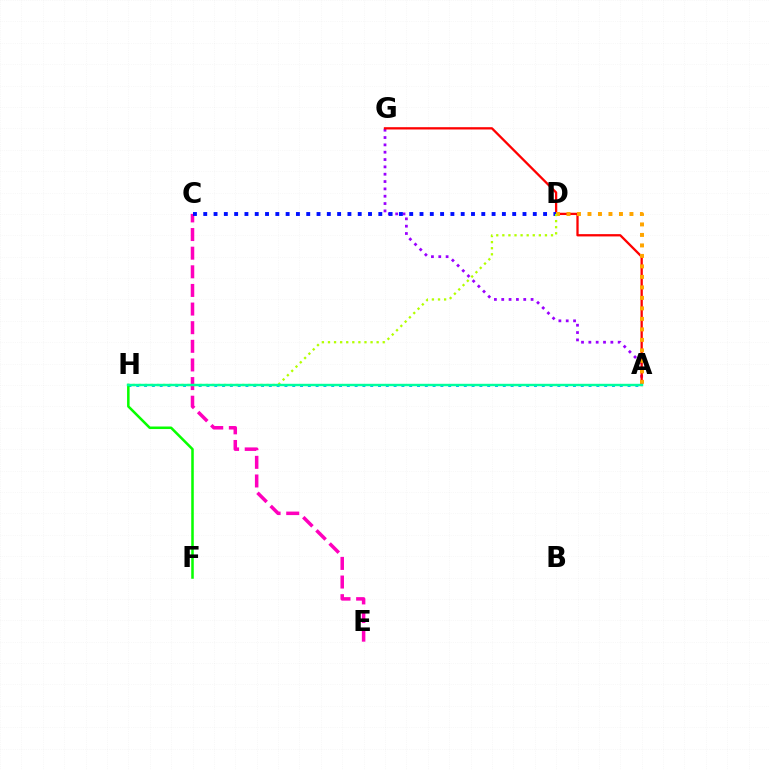{('A', 'H'): [{'color': '#00b5ff', 'line_style': 'dotted', 'thickness': 2.12}, {'color': '#00ff9d', 'line_style': 'solid', 'thickness': 1.74}], ('A', 'G'): [{'color': '#9b00ff', 'line_style': 'dotted', 'thickness': 1.99}, {'color': '#ff0000', 'line_style': 'solid', 'thickness': 1.65}], ('A', 'D'): [{'color': '#ffa500', 'line_style': 'dotted', 'thickness': 2.85}], ('C', 'E'): [{'color': '#ff00bd', 'line_style': 'dashed', 'thickness': 2.53}], ('C', 'D'): [{'color': '#0010ff', 'line_style': 'dotted', 'thickness': 2.8}], ('D', 'H'): [{'color': '#b3ff00', 'line_style': 'dotted', 'thickness': 1.65}], ('F', 'H'): [{'color': '#08ff00', 'line_style': 'solid', 'thickness': 1.83}]}